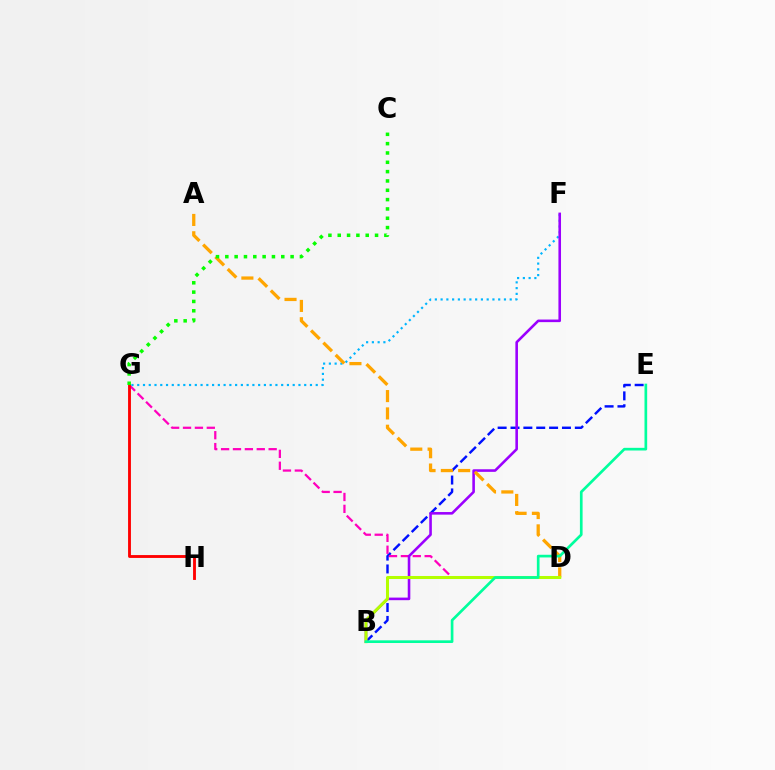{('B', 'E'): [{'color': '#0010ff', 'line_style': 'dashed', 'thickness': 1.75}, {'color': '#00ff9d', 'line_style': 'solid', 'thickness': 1.93}], ('D', 'G'): [{'color': '#ff00bd', 'line_style': 'dashed', 'thickness': 1.62}], ('G', 'H'): [{'color': '#ff0000', 'line_style': 'solid', 'thickness': 2.07}], ('F', 'G'): [{'color': '#00b5ff', 'line_style': 'dotted', 'thickness': 1.56}], ('B', 'F'): [{'color': '#9b00ff', 'line_style': 'solid', 'thickness': 1.86}], ('A', 'D'): [{'color': '#ffa500', 'line_style': 'dashed', 'thickness': 2.35}], ('C', 'G'): [{'color': '#08ff00', 'line_style': 'dotted', 'thickness': 2.53}], ('B', 'D'): [{'color': '#b3ff00', 'line_style': 'solid', 'thickness': 2.17}]}